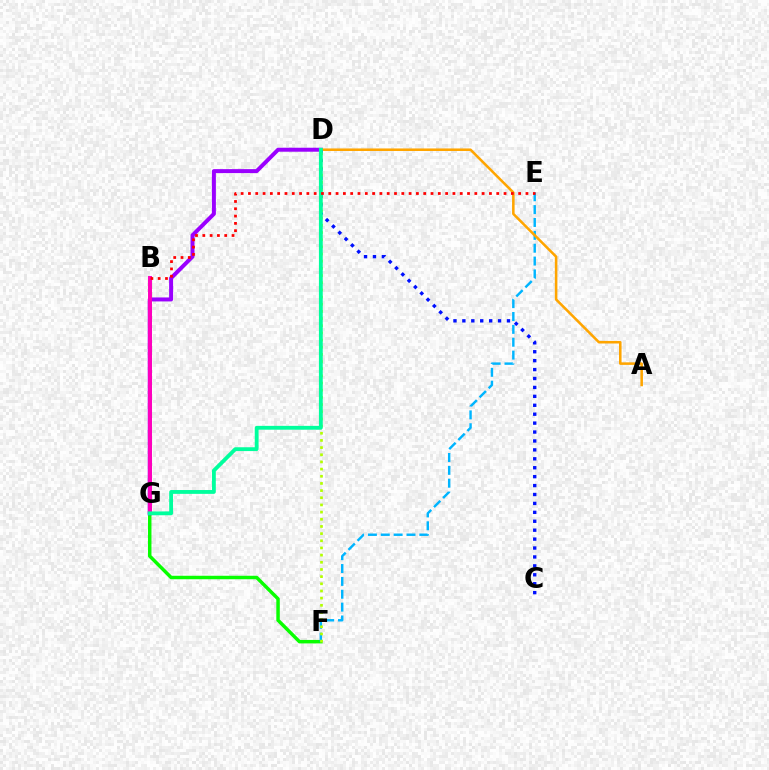{('F', 'G'): [{'color': '#08ff00', 'line_style': 'solid', 'thickness': 2.5}], ('E', 'F'): [{'color': '#00b5ff', 'line_style': 'dashed', 'thickness': 1.75}], ('D', 'G'): [{'color': '#9b00ff', 'line_style': 'solid', 'thickness': 2.86}, {'color': '#00ff9d', 'line_style': 'solid', 'thickness': 2.76}], ('D', 'F'): [{'color': '#b3ff00', 'line_style': 'dotted', 'thickness': 1.95}], ('A', 'D'): [{'color': '#ffa500', 'line_style': 'solid', 'thickness': 1.83}], ('B', 'G'): [{'color': '#ff00bd', 'line_style': 'solid', 'thickness': 2.84}], ('C', 'D'): [{'color': '#0010ff', 'line_style': 'dotted', 'thickness': 2.42}], ('B', 'E'): [{'color': '#ff0000', 'line_style': 'dotted', 'thickness': 1.98}]}